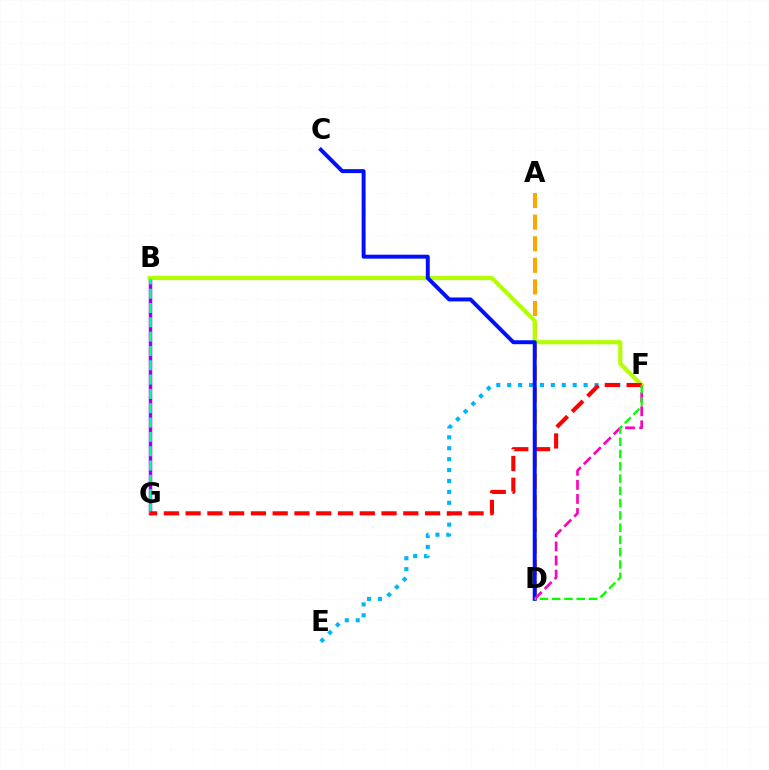{('E', 'F'): [{'color': '#00b5ff', 'line_style': 'dotted', 'thickness': 2.97}], ('A', 'D'): [{'color': '#ffa500', 'line_style': 'dashed', 'thickness': 2.93}], ('B', 'G'): [{'color': '#9b00ff', 'line_style': 'solid', 'thickness': 2.5}, {'color': '#00ff9d', 'line_style': 'dashed', 'thickness': 1.95}], ('B', 'F'): [{'color': '#b3ff00', 'line_style': 'solid', 'thickness': 2.99}], ('F', 'G'): [{'color': '#ff0000', 'line_style': 'dashed', 'thickness': 2.96}], ('C', 'D'): [{'color': '#0010ff', 'line_style': 'solid', 'thickness': 2.84}], ('D', 'F'): [{'color': '#ff00bd', 'line_style': 'dashed', 'thickness': 1.91}, {'color': '#08ff00', 'line_style': 'dashed', 'thickness': 1.67}]}